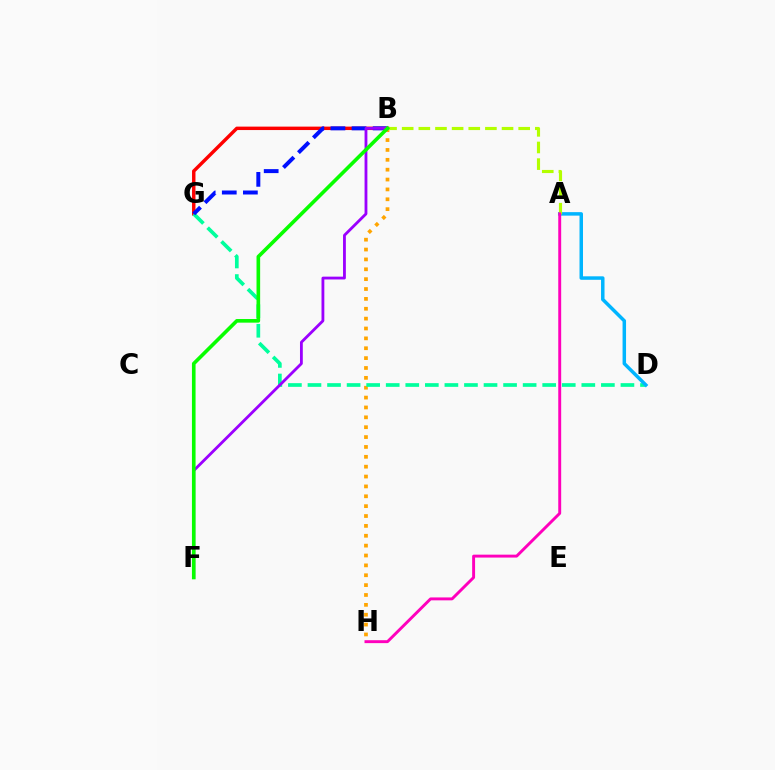{('B', 'G'): [{'color': '#ff0000', 'line_style': 'solid', 'thickness': 2.47}, {'color': '#0010ff', 'line_style': 'dashed', 'thickness': 2.87}], ('B', 'H'): [{'color': '#ffa500', 'line_style': 'dotted', 'thickness': 2.68}], ('D', 'G'): [{'color': '#00ff9d', 'line_style': 'dashed', 'thickness': 2.66}], ('A', 'D'): [{'color': '#00b5ff', 'line_style': 'solid', 'thickness': 2.51}], ('A', 'B'): [{'color': '#b3ff00', 'line_style': 'dashed', 'thickness': 2.26}], ('A', 'H'): [{'color': '#ff00bd', 'line_style': 'solid', 'thickness': 2.1}], ('B', 'F'): [{'color': '#9b00ff', 'line_style': 'solid', 'thickness': 2.03}, {'color': '#08ff00', 'line_style': 'solid', 'thickness': 2.61}]}